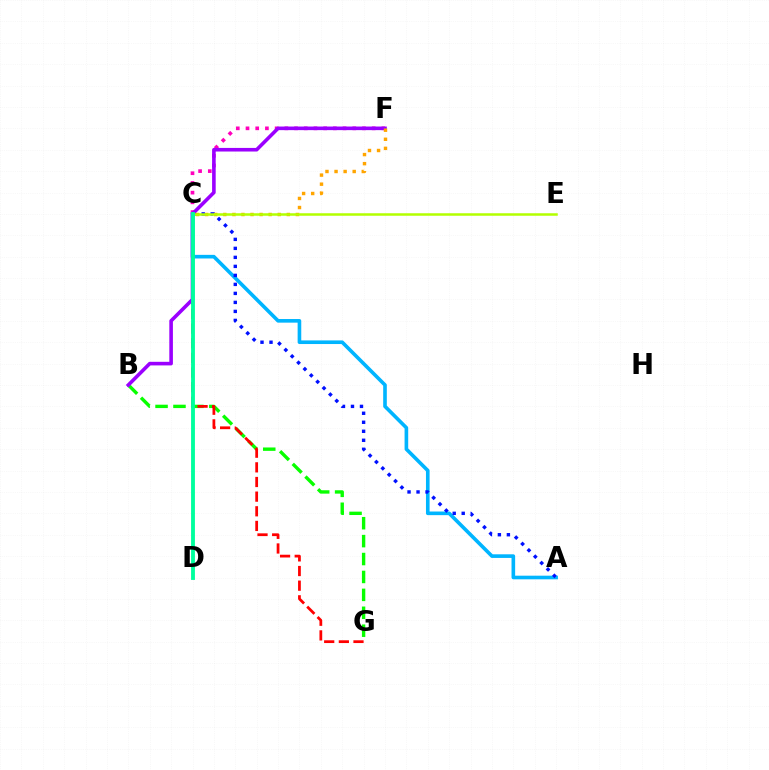{('A', 'C'): [{'color': '#00b5ff', 'line_style': 'solid', 'thickness': 2.61}, {'color': '#0010ff', 'line_style': 'dotted', 'thickness': 2.45}], ('C', 'F'): [{'color': '#ff00bd', 'line_style': 'dotted', 'thickness': 2.64}, {'color': '#ffa500', 'line_style': 'dotted', 'thickness': 2.47}], ('B', 'G'): [{'color': '#08ff00', 'line_style': 'dashed', 'thickness': 2.43}], ('C', 'G'): [{'color': '#ff0000', 'line_style': 'dashed', 'thickness': 1.99}], ('B', 'F'): [{'color': '#9b00ff', 'line_style': 'solid', 'thickness': 2.59}], ('C', 'E'): [{'color': '#b3ff00', 'line_style': 'solid', 'thickness': 1.8}], ('C', 'D'): [{'color': '#00ff9d', 'line_style': 'solid', 'thickness': 2.77}]}